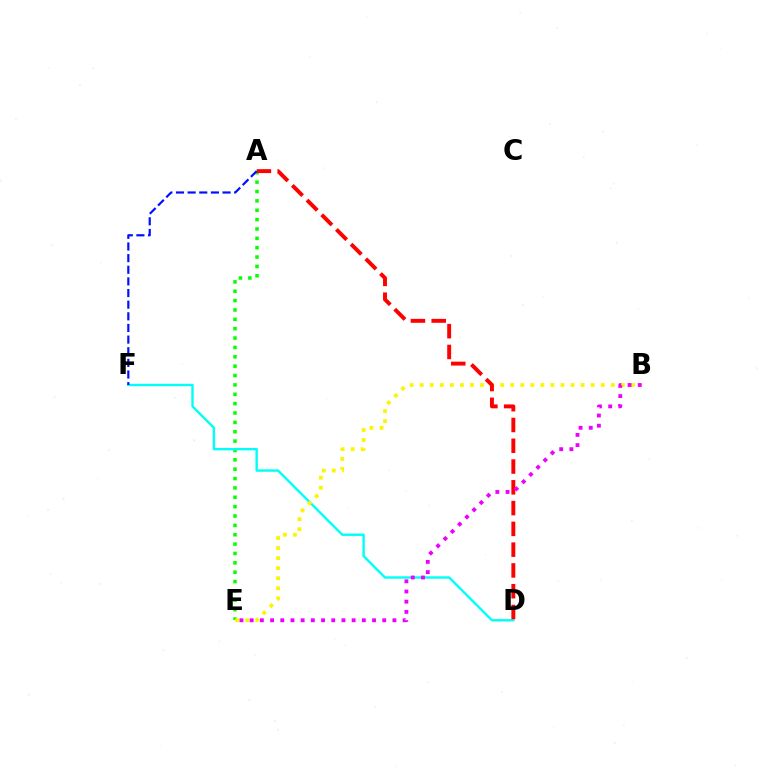{('A', 'E'): [{'color': '#08ff00', 'line_style': 'dotted', 'thickness': 2.54}], ('D', 'F'): [{'color': '#00fff6', 'line_style': 'solid', 'thickness': 1.73}], ('B', 'E'): [{'color': '#fcf500', 'line_style': 'dotted', 'thickness': 2.73}, {'color': '#ee00ff', 'line_style': 'dotted', 'thickness': 2.77}], ('A', 'D'): [{'color': '#ff0000', 'line_style': 'dashed', 'thickness': 2.82}], ('A', 'F'): [{'color': '#0010ff', 'line_style': 'dashed', 'thickness': 1.58}]}